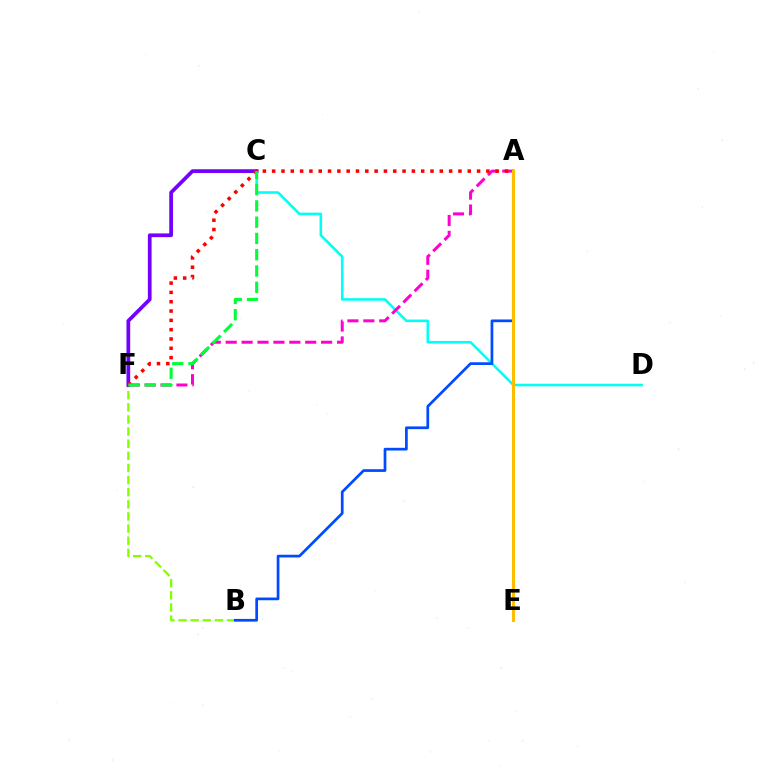{('C', 'D'): [{'color': '#00fff6', 'line_style': 'solid', 'thickness': 1.84}], ('B', 'F'): [{'color': '#84ff00', 'line_style': 'dashed', 'thickness': 1.65}], ('A', 'F'): [{'color': '#ff00cf', 'line_style': 'dashed', 'thickness': 2.16}, {'color': '#ff0000', 'line_style': 'dotted', 'thickness': 2.53}], ('C', 'F'): [{'color': '#7200ff', 'line_style': 'solid', 'thickness': 2.68}, {'color': '#00ff39', 'line_style': 'dashed', 'thickness': 2.21}], ('A', 'B'): [{'color': '#004bff', 'line_style': 'solid', 'thickness': 1.96}], ('A', 'E'): [{'color': '#ffbd00', 'line_style': 'solid', 'thickness': 2.18}]}